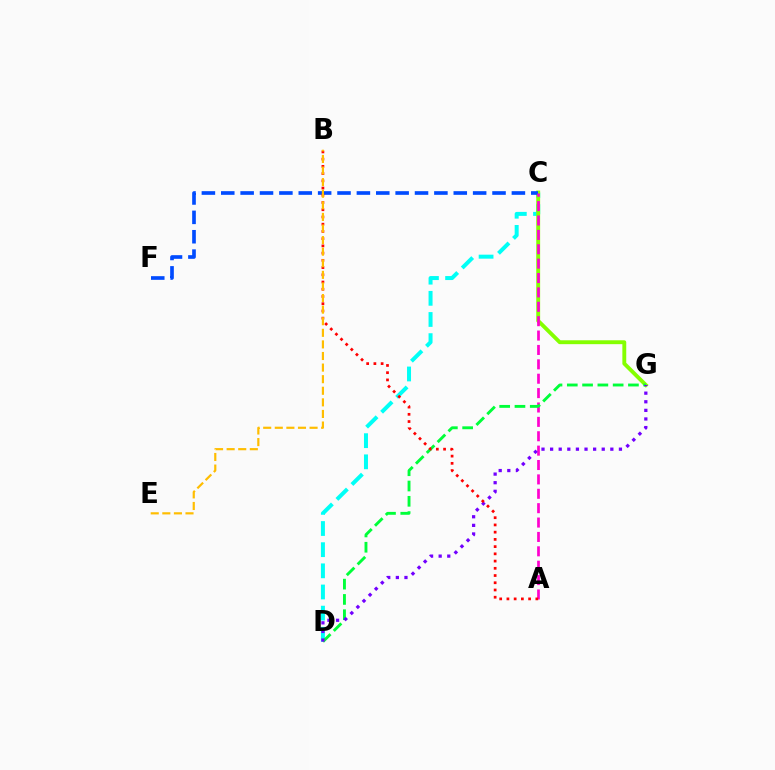{('C', 'D'): [{'color': '#00fff6', 'line_style': 'dashed', 'thickness': 2.87}], ('C', 'G'): [{'color': '#84ff00', 'line_style': 'solid', 'thickness': 2.79}], ('C', 'F'): [{'color': '#004bff', 'line_style': 'dashed', 'thickness': 2.63}], ('A', 'C'): [{'color': '#ff00cf', 'line_style': 'dashed', 'thickness': 1.95}], ('D', 'G'): [{'color': '#00ff39', 'line_style': 'dashed', 'thickness': 2.08}, {'color': '#7200ff', 'line_style': 'dotted', 'thickness': 2.34}], ('A', 'B'): [{'color': '#ff0000', 'line_style': 'dotted', 'thickness': 1.96}], ('B', 'E'): [{'color': '#ffbd00', 'line_style': 'dashed', 'thickness': 1.57}]}